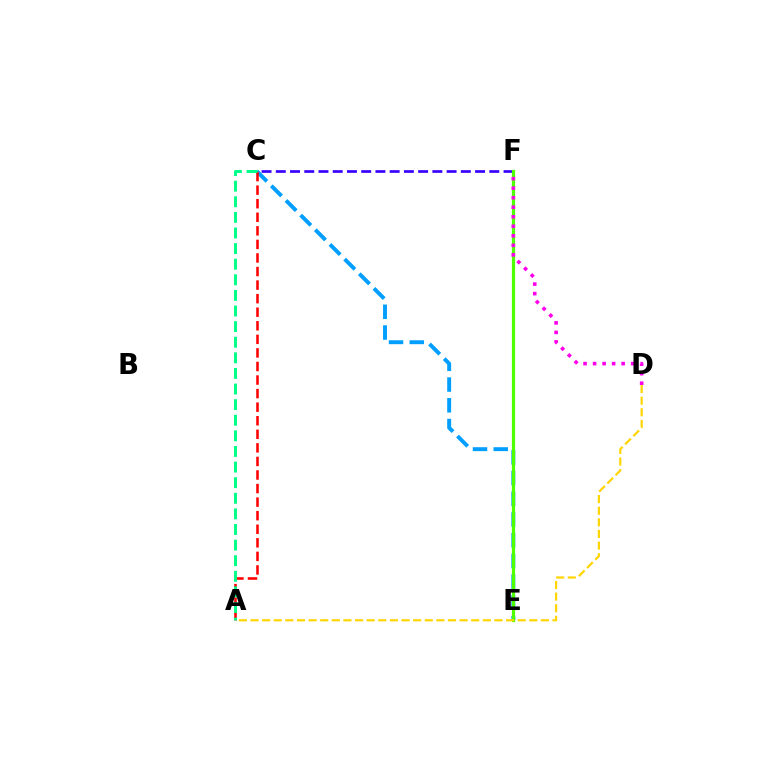{('C', 'E'): [{'color': '#009eff', 'line_style': 'dashed', 'thickness': 2.82}], ('C', 'F'): [{'color': '#3700ff', 'line_style': 'dashed', 'thickness': 1.93}], ('E', 'F'): [{'color': '#4fff00', 'line_style': 'solid', 'thickness': 2.31}], ('A', 'D'): [{'color': '#ffd500', 'line_style': 'dashed', 'thickness': 1.58}], ('A', 'C'): [{'color': '#ff0000', 'line_style': 'dashed', 'thickness': 1.84}, {'color': '#00ff86', 'line_style': 'dashed', 'thickness': 2.12}], ('D', 'F'): [{'color': '#ff00ed', 'line_style': 'dotted', 'thickness': 2.59}]}